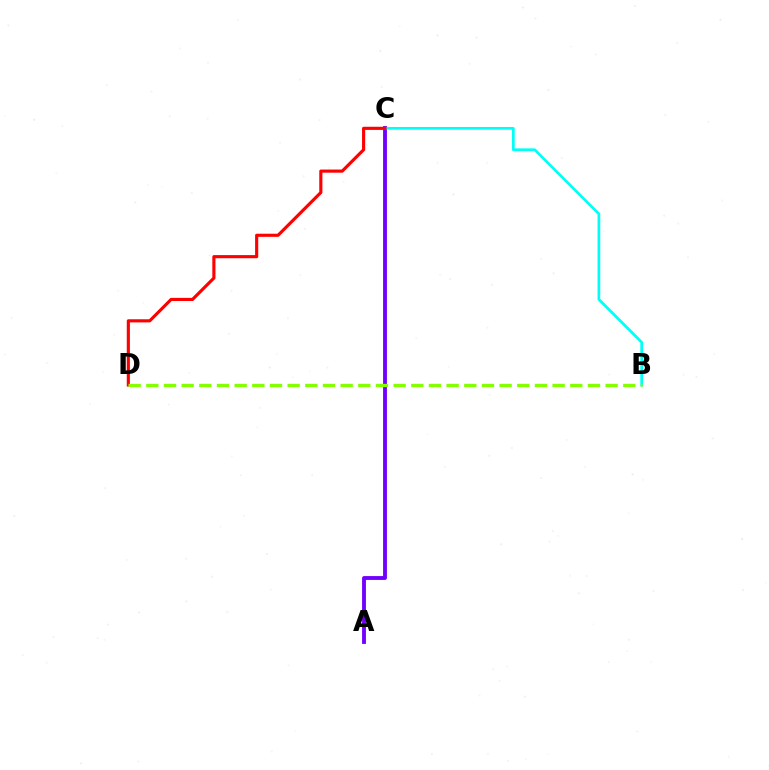{('A', 'C'): [{'color': '#7200ff', 'line_style': 'solid', 'thickness': 2.77}], ('B', 'C'): [{'color': '#00fff6', 'line_style': 'solid', 'thickness': 1.95}], ('C', 'D'): [{'color': '#ff0000', 'line_style': 'solid', 'thickness': 2.26}], ('B', 'D'): [{'color': '#84ff00', 'line_style': 'dashed', 'thickness': 2.4}]}